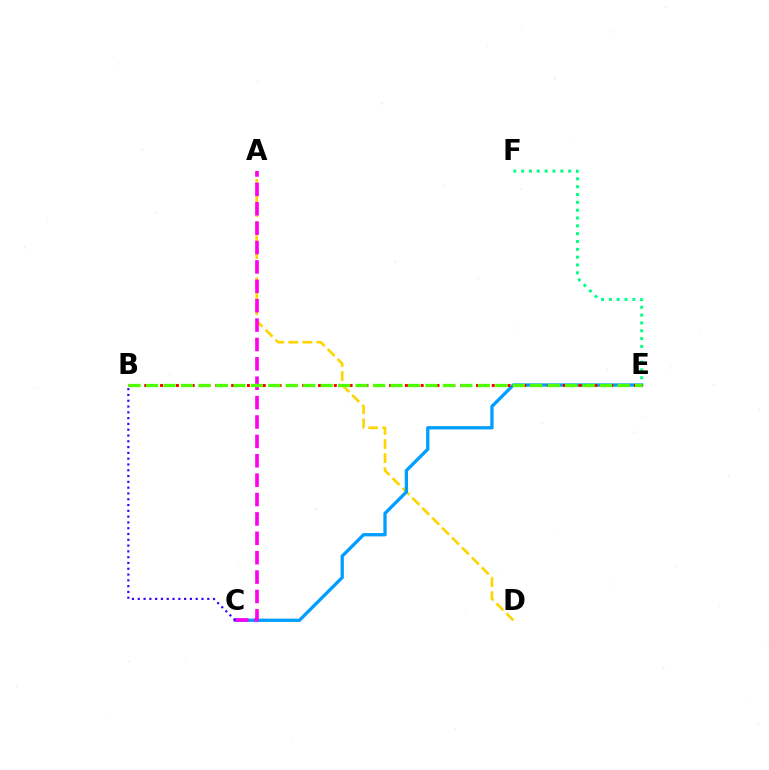{('A', 'D'): [{'color': '#ffd500', 'line_style': 'dashed', 'thickness': 1.91}], ('C', 'E'): [{'color': '#009eff', 'line_style': 'solid', 'thickness': 2.37}], ('E', 'F'): [{'color': '#00ff86', 'line_style': 'dotted', 'thickness': 2.13}], ('A', 'C'): [{'color': '#ff00ed', 'line_style': 'dashed', 'thickness': 2.63}], ('B', 'E'): [{'color': '#ff0000', 'line_style': 'dotted', 'thickness': 2.15}, {'color': '#4fff00', 'line_style': 'dashed', 'thickness': 2.37}], ('B', 'C'): [{'color': '#3700ff', 'line_style': 'dotted', 'thickness': 1.57}]}